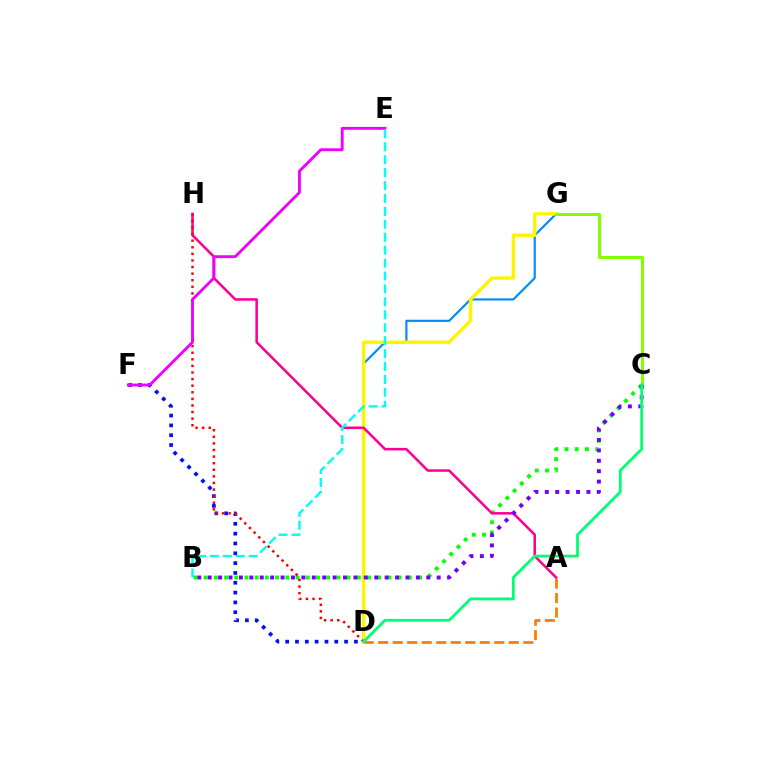{('D', 'G'): [{'color': '#008cff', 'line_style': 'solid', 'thickness': 1.57}, {'color': '#fcf500', 'line_style': 'solid', 'thickness': 2.43}], ('B', 'C'): [{'color': '#08ff00', 'line_style': 'dotted', 'thickness': 2.77}, {'color': '#7200ff', 'line_style': 'dotted', 'thickness': 2.83}], ('A', 'H'): [{'color': '#ff0094', 'line_style': 'solid', 'thickness': 1.83}], ('C', 'G'): [{'color': '#84ff00', 'line_style': 'solid', 'thickness': 2.16}], ('A', 'D'): [{'color': '#ff7c00', 'line_style': 'dashed', 'thickness': 1.97}], ('D', 'F'): [{'color': '#0010ff', 'line_style': 'dotted', 'thickness': 2.67}], ('D', 'H'): [{'color': '#ff0000', 'line_style': 'dotted', 'thickness': 1.79}], ('E', 'F'): [{'color': '#ee00ff', 'line_style': 'solid', 'thickness': 2.05}], ('B', 'E'): [{'color': '#00fff6', 'line_style': 'dashed', 'thickness': 1.76}], ('C', 'D'): [{'color': '#00ff74', 'line_style': 'solid', 'thickness': 2.01}]}